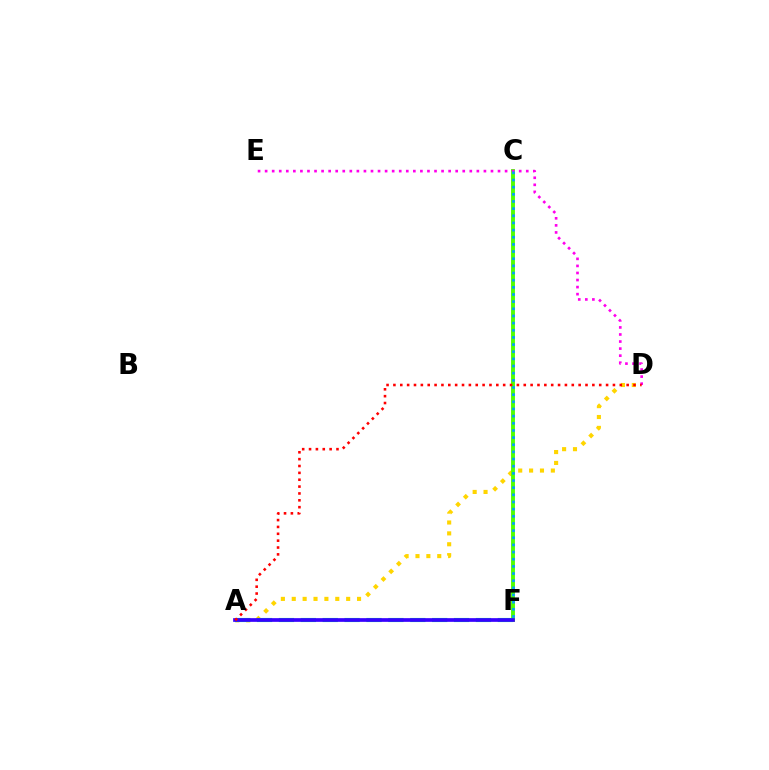{('A', 'D'): [{'color': '#ffd500', 'line_style': 'dotted', 'thickness': 2.96}, {'color': '#ff0000', 'line_style': 'dotted', 'thickness': 1.86}], ('C', 'F'): [{'color': '#4fff00', 'line_style': 'solid', 'thickness': 2.8}, {'color': '#009eff', 'line_style': 'dotted', 'thickness': 1.94}], ('A', 'F'): [{'color': '#00ff86', 'line_style': 'dashed', 'thickness': 2.97}, {'color': '#3700ff', 'line_style': 'solid', 'thickness': 2.66}], ('D', 'E'): [{'color': '#ff00ed', 'line_style': 'dotted', 'thickness': 1.92}]}